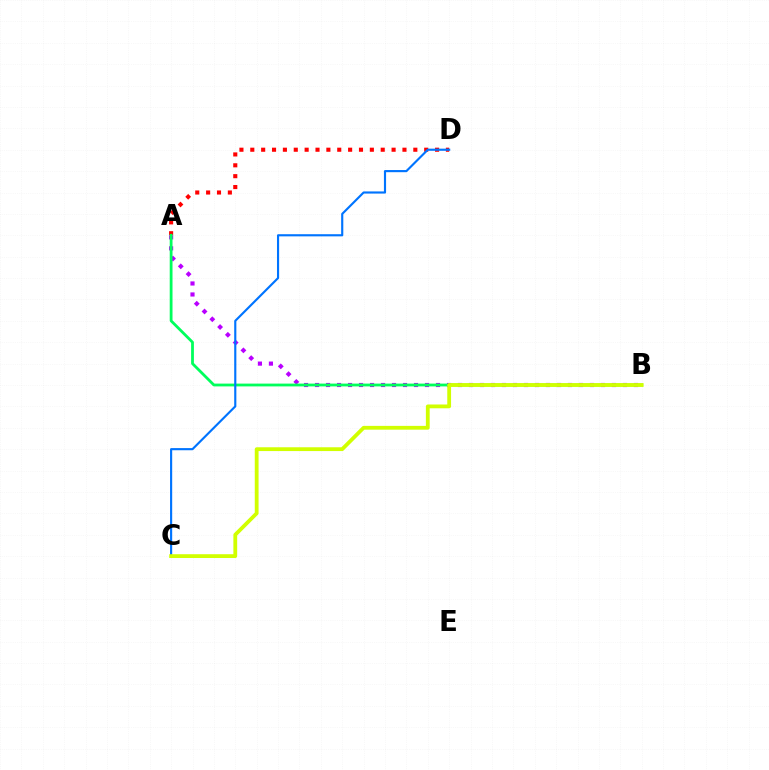{('A', 'D'): [{'color': '#ff0000', 'line_style': 'dotted', 'thickness': 2.95}], ('A', 'B'): [{'color': '#b900ff', 'line_style': 'dotted', 'thickness': 2.99}, {'color': '#00ff5c', 'line_style': 'solid', 'thickness': 2.01}], ('C', 'D'): [{'color': '#0074ff', 'line_style': 'solid', 'thickness': 1.55}], ('B', 'C'): [{'color': '#d1ff00', 'line_style': 'solid', 'thickness': 2.73}]}